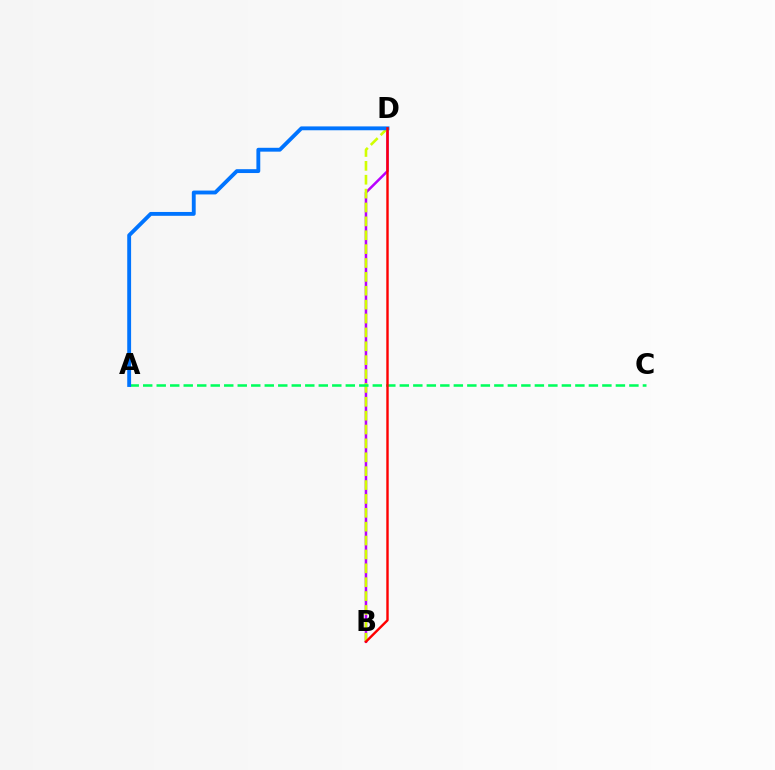{('B', 'D'): [{'color': '#b900ff', 'line_style': 'solid', 'thickness': 1.8}, {'color': '#d1ff00', 'line_style': 'dashed', 'thickness': 1.89}, {'color': '#ff0000', 'line_style': 'solid', 'thickness': 1.73}], ('A', 'C'): [{'color': '#00ff5c', 'line_style': 'dashed', 'thickness': 1.83}], ('A', 'D'): [{'color': '#0074ff', 'line_style': 'solid', 'thickness': 2.78}]}